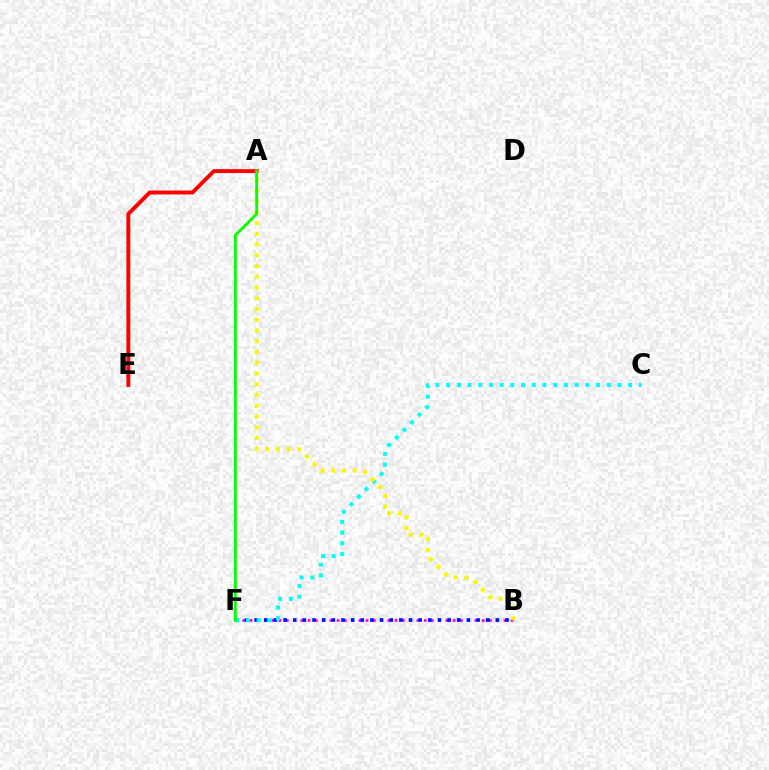{('B', 'F'): [{'color': '#ee00ff', 'line_style': 'dotted', 'thickness': 1.97}, {'color': '#0010ff', 'line_style': 'dotted', 'thickness': 2.62}], ('C', 'F'): [{'color': '#00fff6', 'line_style': 'dotted', 'thickness': 2.91}], ('A', 'E'): [{'color': '#ff0000', 'line_style': 'solid', 'thickness': 2.82}], ('A', 'B'): [{'color': '#fcf500', 'line_style': 'dotted', 'thickness': 2.92}], ('A', 'F'): [{'color': '#08ff00', 'line_style': 'solid', 'thickness': 2.06}]}